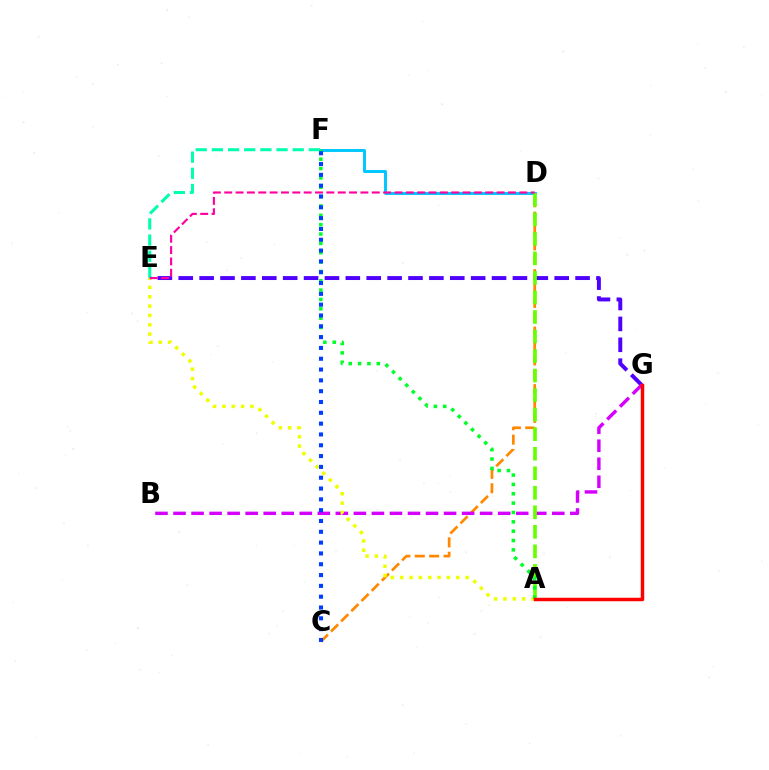{('C', 'D'): [{'color': '#ff8800', 'line_style': 'dashed', 'thickness': 1.95}], ('E', 'G'): [{'color': '#4f00ff', 'line_style': 'dashed', 'thickness': 2.84}], ('E', 'F'): [{'color': '#00ffaf', 'line_style': 'dashed', 'thickness': 2.2}], ('D', 'F'): [{'color': '#00c7ff', 'line_style': 'solid', 'thickness': 2.13}], ('B', 'G'): [{'color': '#d600ff', 'line_style': 'dashed', 'thickness': 2.45}], ('A', 'D'): [{'color': '#66ff00', 'line_style': 'dashed', 'thickness': 2.65}], ('A', 'E'): [{'color': '#eeff00', 'line_style': 'dotted', 'thickness': 2.54}], ('A', 'F'): [{'color': '#00ff27', 'line_style': 'dotted', 'thickness': 2.54}], ('C', 'F'): [{'color': '#003fff', 'line_style': 'dotted', 'thickness': 2.94}], ('A', 'G'): [{'color': '#ff0000', 'line_style': 'solid', 'thickness': 2.5}], ('D', 'E'): [{'color': '#ff00a0', 'line_style': 'dashed', 'thickness': 1.54}]}